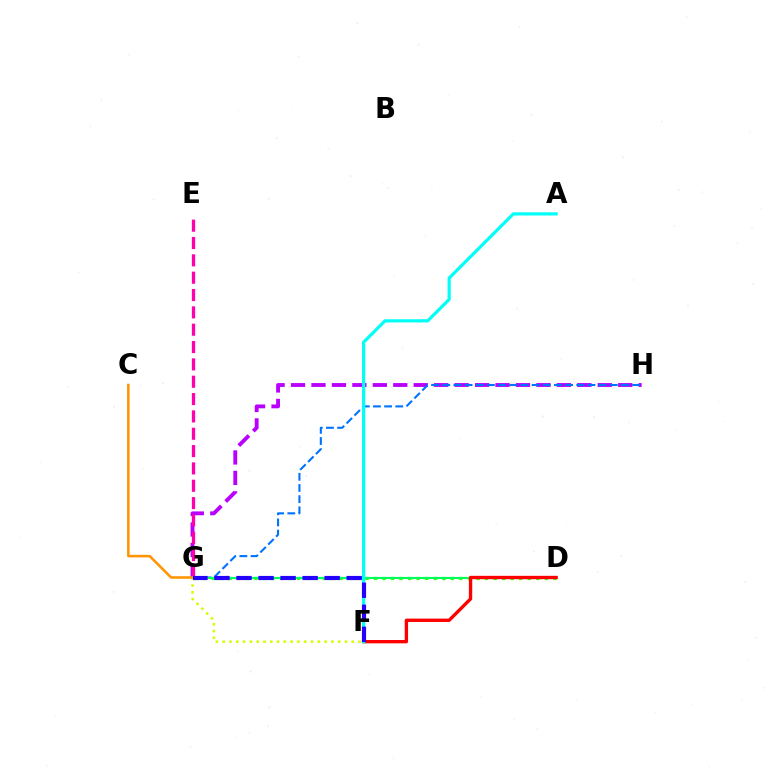{('D', 'G'): [{'color': '#3dff00', 'line_style': 'dotted', 'thickness': 2.32}, {'color': '#00ff5c', 'line_style': 'solid', 'thickness': 1.55}], ('G', 'H'): [{'color': '#b900ff', 'line_style': 'dashed', 'thickness': 2.78}, {'color': '#0074ff', 'line_style': 'dashed', 'thickness': 1.52}], ('D', 'F'): [{'color': '#ff0000', 'line_style': 'solid', 'thickness': 2.41}], ('A', 'F'): [{'color': '#00fff6', 'line_style': 'solid', 'thickness': 2.3}], ('E', 'G'): [{'color': '#ff00ac', 'line_style': 'dashed', 'thickness': 2.36}], ('F', 'G'): [{'color': '#d1ff00', 'line_style': 'dotted', 'thickness': 1.85}, {'color': '#2500ff', 'line_style': 'dashed', 'thickness': 2.99}], ('C', 'G'): [{'color': '#ff9400', 'line_style': 'solid', 'thickness': 1.83}]}